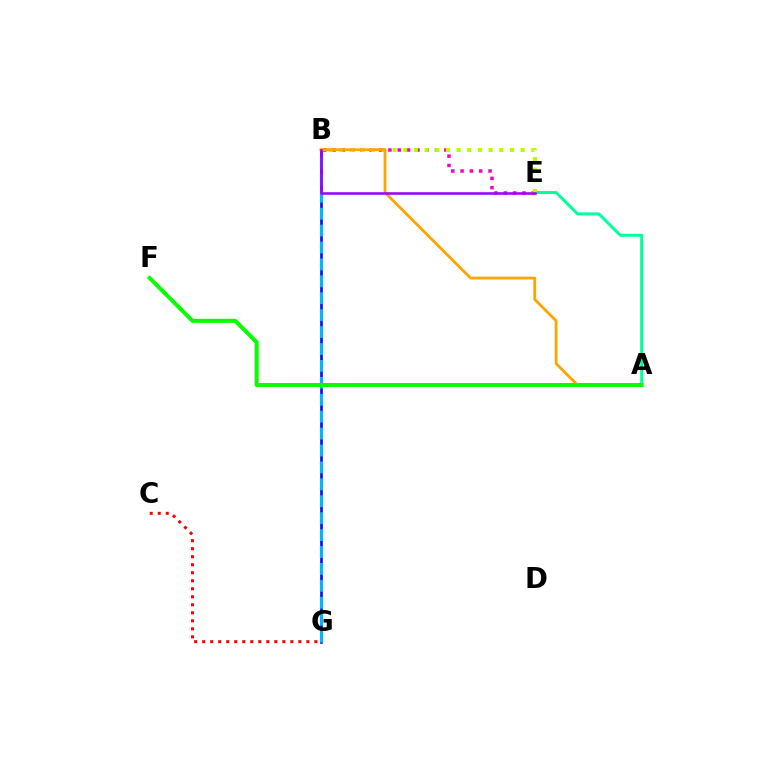{('B', 'G'): [{'color': '#0010ff', 'line_style': 'solid', 'thickness': 1.92}, {'color': '#00b5ff', 'line_style': 'dashed', 'thickness': 2.3}], ('A', 'E'): [{'color': '#00ff9d', 'line_style': 'solid', 'thickness': 2.14}], ('B', 'E'): [{'color': '#ff00bd', 'line_style': 'dotted', 'thickness': 2.53}, {'color': '#b3ff00', 'line_style': 'dotted', 'thickness': 2.9}, {'color': '#9b00ff', 'line_style': 'solid', 'thickness': 1.84}], ('C', 'G'): [{'color': '#ff0000', 'line_style': 'dotted', 'thickness': 2.18}], ('A', 'B'): [{'color': '#ffa500', 'line_style': 'solid', 'thickness': 2.02}], ('A', 'F'): [{'color': '#08ff00', 'line_style': 'solid', 'thickness': 2.89}]}